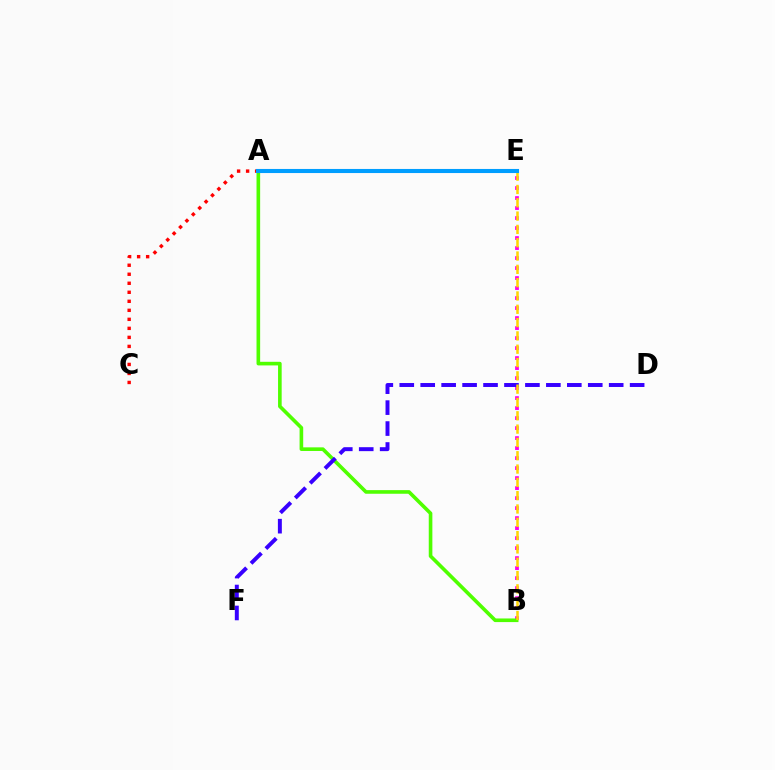{('A', 'C'): [{'color': '#ff0000', 'line_style': 'dotted', 'thickness': 2.45}], ('B', 'E'): [{'color': '#ff00ed', 'line_style': 'dotted', 'thickness': 2.72}, {'color': '#ffd500', 'line_style': 'dashed', 'thickness': 1.81}], ('A', 'B'): [{'color': '#4fff00', 'line_style': 'solid', 'thickness': 2.61}], ('A', 'E'): [{'color': '#00ff86', 'line_style': 'solid', 'thickness': 2.09}, {'color': '#009eff', 'line_style': 'solid', 'thickness': 2.94}], ('D', 'F'): [{'color': '#3700ff', 'line_style': 'dashed', 'thickness': 2.85}]}